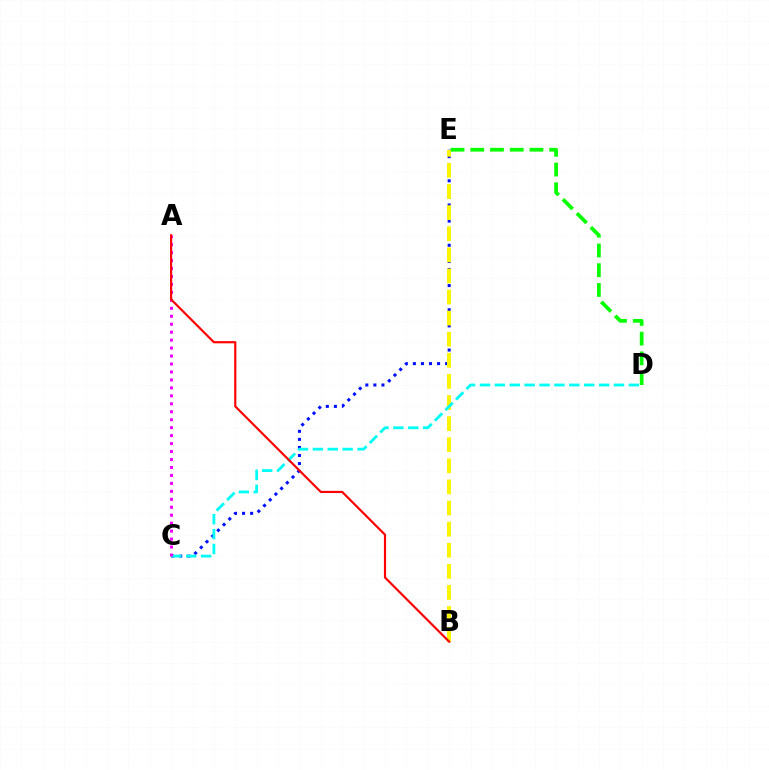{('C', 'E'): [{'color': '#0010ff', 'line_style': 'dotted', 'thickness': 2.19}], ('B', 'E'): [{'color': '#fcf500', 'line_style': 'dashed', 'thickness': 2.87}], ('C', 'D'): [{'color': '#00fff6', 'line_style': 'dashed', 'thickness': 2.02}], ('D', 'E'): [{'color': '#08ff00', 'line_style': 'dashed', 'thickness': 2.68}], ('A', 'C'): [{'color': '#ee00ff', 'line_style': 'dotted', 'thickness': 2.16}], ('A', 'B'): [{'color': '#ff0000', 'line_style': 'solid', 'thickness': 1.57}]}